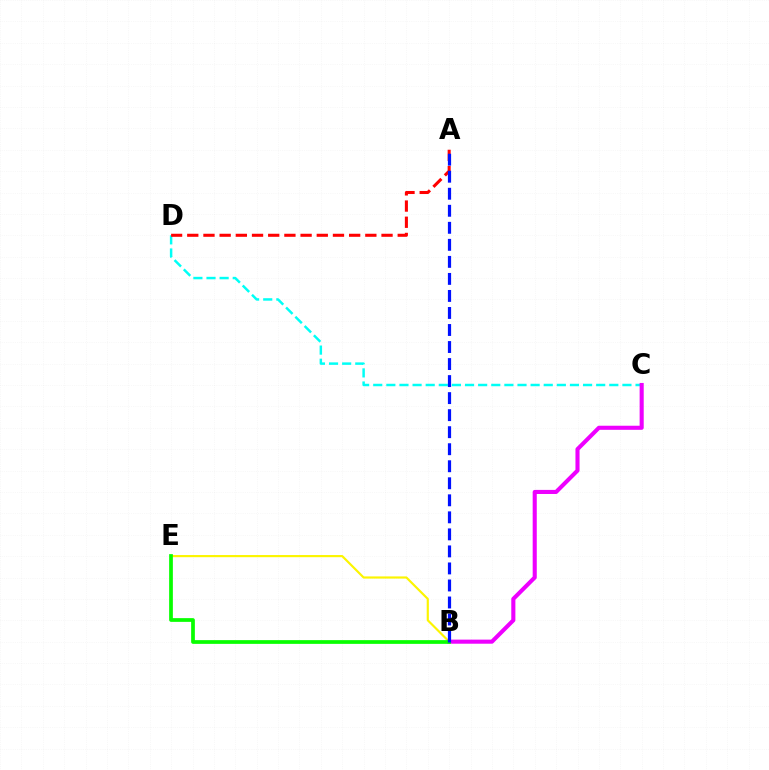{('C', 'D'): [{'color': '#00fff6', 'line_style': 'dashed', 'thickness': 1.78}], ('B', 'E'): [{'color': '#fcf500', 'line_style': 'solid', 'thickness': 1.56}, {'color': '#08ff00', 'line_style': 'solid', 'thickness': 2.68}], ('B', 'C'): [{'color': '#ee00ff', 'line_style': 'solid', 'thickness': 2.94}], ('A', 'D'): [{'color': '#ff0000', 'line_style': 'dashed', 'thickness': 2.2}], ('A', 'B'): [{'color': '#0010ff', 'line_style': 'dashed', 'thickness': 2.31}]}